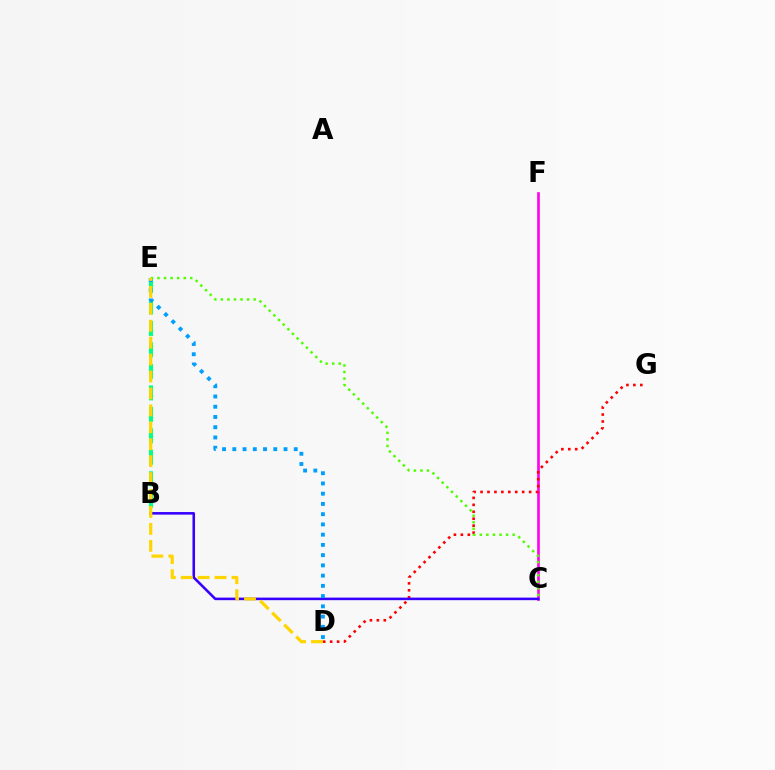{('C', 'F'): [{'color': '#ff00ed', 'line_style': 'solid', 'thickness': 1.9}], ('B', 'E'): [{'color': '#00ff86', 'line_style': 'dashed', 'thickness': 2.92}], ('D', 'G'): [{'color': '#ff0000', 'line_style': 'dotted', 'thickness': 1.89}], ('B', 'C'): [{'color': '#3700ff', 'line_style': 'solid', 'thickness': 1.85}], ('D', 'E'): [{'color': '#009eff', 'line_style': 'dotted', 'thickness': 2.78}, {'color': '#ffd500', 'line_style': 'dashed', 'thickness': 2.3}], ('C', 'E'): [{'color': '#4fff00', 'line_style': 'dotted', 'thickness': 1.78}]}